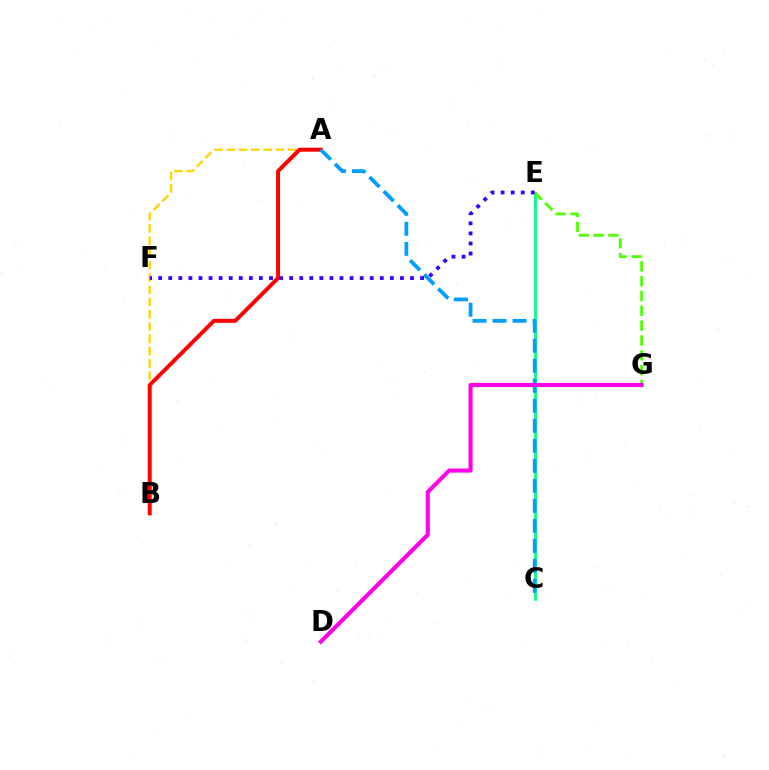{('A', 'B'): [{'color': '#ffd500', 'line_style': 'dashed', 'thickness': 1.66}, {'color': '#ff0000', 'line_style': 'solid', 'thickness': 2.85}], ('C', 'E'): [{'color': '#00ff86', 'line_style': 'solid', 'thickness': 1.99}], ('E', 'G'): [{'color': '#4fff00', 'line_style': 'dashed', 'thickness': 2.01}], ('A', 'C'): [{'color': '#009eff', 'line_style': 'dashed', 'thickness': 2.72}], ('E', 'F'): [{'color': '#3700ff', 'line_style': 'dotted', 'thickness': 2.74}], ('D', 'G'): [{'color': '#ff00ed', 'line_style': 'solid', 'thickness': 2.95}]}